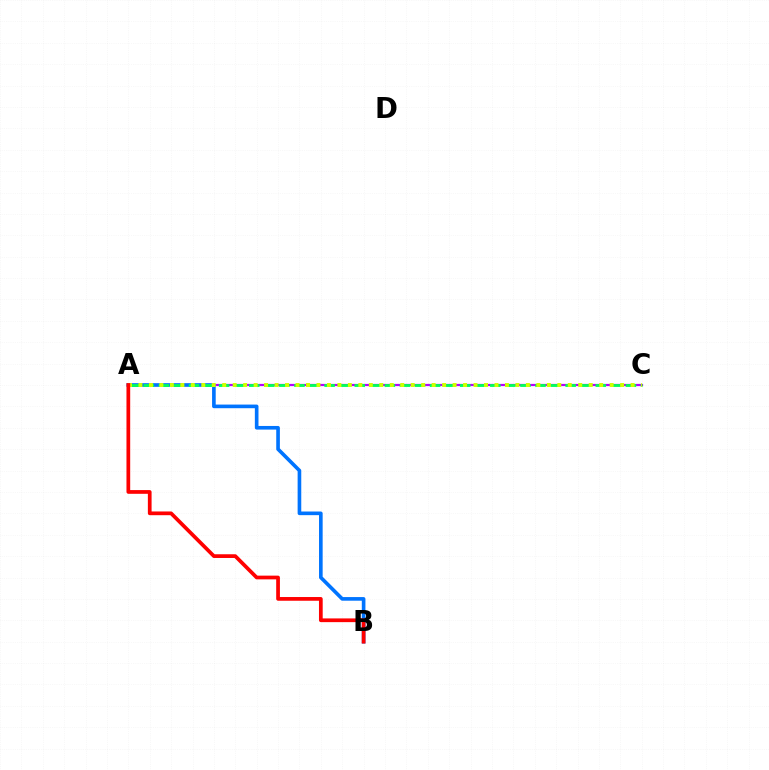{('A', 'C'): [{'color': '#b900ff', 'line_style': 'solid', 'thickness': 1.6}, {'color': '#00ff5c', 'line_style': 'dashed', 'thickness': 2.05}, {'color': '#d1ff00', 'line_style': 'dotted', 'thickness': 2.85}], ('A', 'B'): [{'color': '#0074ff', 'line_style': 'solid', 'thickness': 2.62}, {'color': '#ff0000', 'line_style': 'solid', 'thickness': 2.68}]}